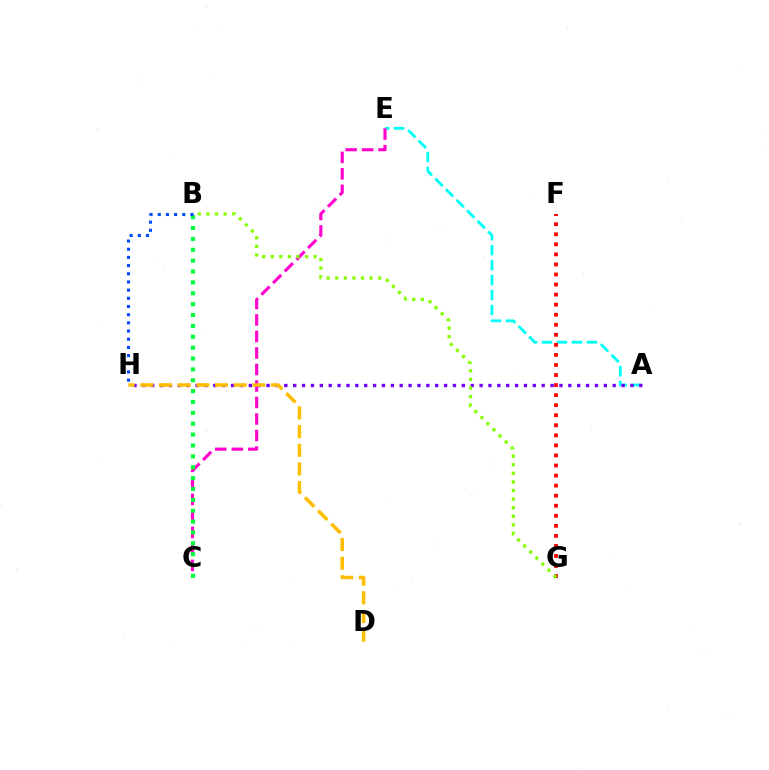{('A', 'E'): [{'color': '#00fff6', 'line_style': 'dashed', 'thickness': 2.03}], ('C', 'E'): [{'color': '#ff00cf', 'line_style': 'dashed', 'thickness': 2.24}], ('A', 'H'): [{'color': '#7200ff', 'line_style': 'dotted', 'thickness': 2.41}], ('F', 'G'): [{'color': '#ff0000', 'line_style': 'dotted', 'thickness': 2.73}], ('D', 'H'): [{'color': '#ffbd00', 'line_style': 'dashed', 'thickness': 2.54}], ('B', 'C'): [{'color': '#00ff39', 'line_style': 'dotted', 'thickness': 2.95}], ('B', 'H'): [{'color': '#004bff', 'line_style': 'dotted', 'thickness': 2.22}], ('B', 'G'): [{'color': '#84ff00', 'line_style': 'dotted', 'thickness': 2.33}]}